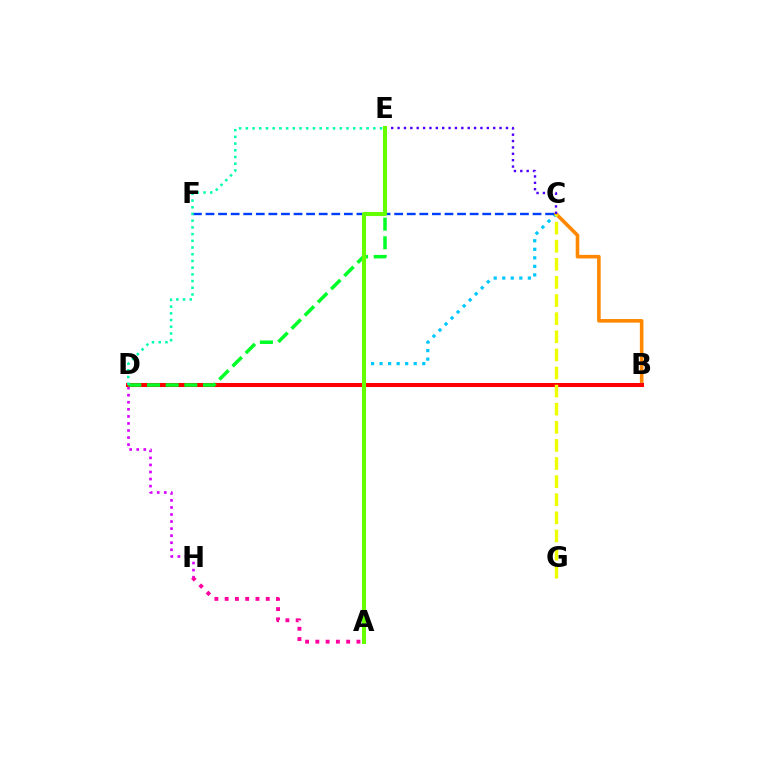{('A', 'C'): [{'color': '#00c7ff', 'line_style': 'dotted', 'thickness': 2.32}], ('D', 'H'): [{'color': '#d600ff', 'line_style': 'dotted', 'thickness': 1.92}], ('B', 'C'): [{'color': '#ff8800', 'line_style': 'solid', 'thickness': 2.59}], ('B', 'D'): [{'color': '#ff0000', 'line_style': 'solid', 'thickness': 2.9}], ('C', 'F'): [{'color': '#003fff', 'line_style': 'dashed', 'thickness': 1.71}], ('A', 'H'): [{'color': '#ff00a0', 'line_style': 'dotted', 'thickness': 2.79}], ('D', 'E'): [{'color': '#00ff27', 'line_style': 'dashed', 'thickness': 2.53}, {'color': '#00ffaf', 'line_style': 'dotted', 'thickness': 1.82}], ('C', 'E'): [{'color': '#4f00ff', 'line_style': 'dotted', 'thickness': 1.73}], ('C', 'G'): [{'color': '#eeff00', 'line_style': 'dashed', 'thickness': 2.46}], ('A', 'E'): [{'color': '#66ff00', 'line_style': 'solid', 'thickness': 2.94}]}